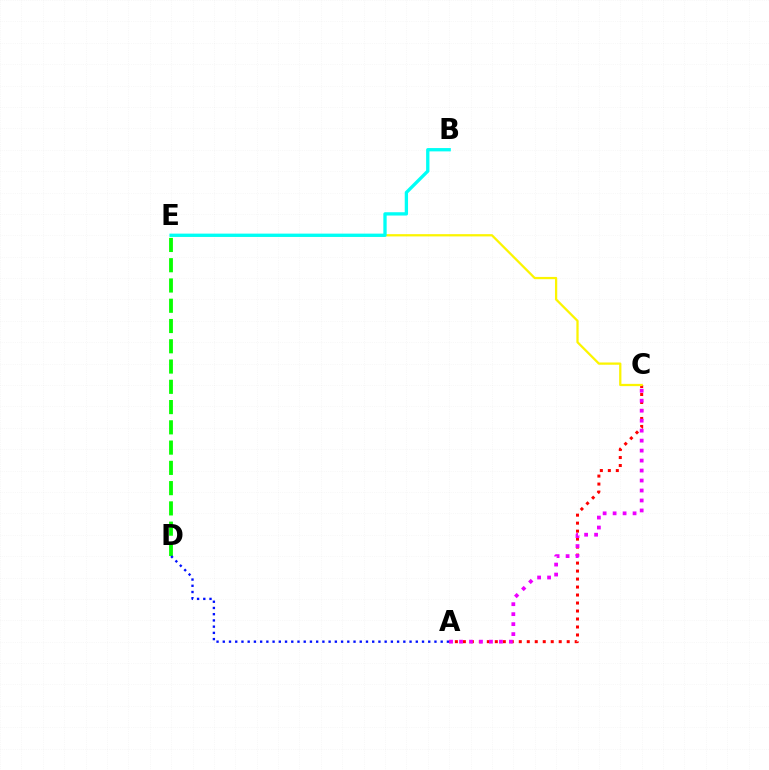{('D', 'E'): [{'color': '#08ff00', 'line_style': 'dashed', 'thickness': 2.75}], ('A', 'C'): [{'color': '#ff0000', 'line_style': 'dotted', 'thickness': 2.17}, {'color': '#ee00ff', 'line_style': 'dotted', 'thickness': 2.71}], ('A', 'D'): [{'color': '#0010ff', 'line_style': 'dotted', 'thickness': 1.69}], ('C', 'E'): [{'color': '#fcf500', 'line_style': 'solid', 'thickness': 1.63}], ('B', 'E'): [{'color': '#00fff6', 'line_style': 'solid', 'thickness': 2.39}]}